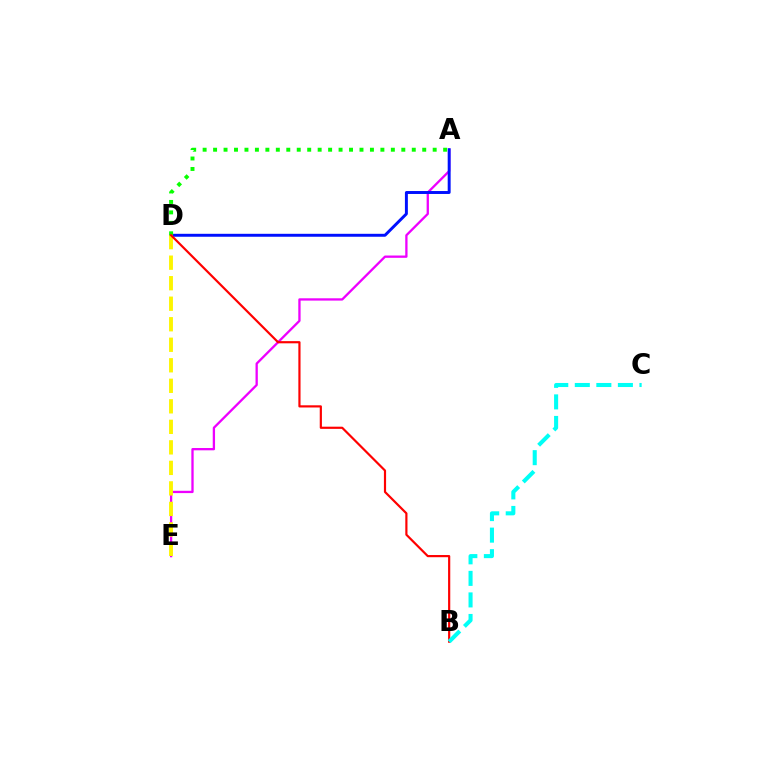{('A', 'E'): [{'color': '#ee00ff', 'line_style': 'solid', 'thickness': 1.66}], ('A', 'D'): [{'color': '#0010ff', 'line_style': 'solid', 'thickness': 2.12}, {'color': '#08ff00', 'line_style': 'dotted', 'thickness': 2.84}], ('D', 'E'): [{'color': '#fcf500', 'line_style': 'dashed', 'thickness': 2.79}], ('B', 'D'): [{'color': '#ff0000', 'line_style': 'solid', 'thickness': 1.57}], ('B', 'C'): [{'color': '#00fff6', 'line_style': 'dashed', 'thickness': 2.93}]}